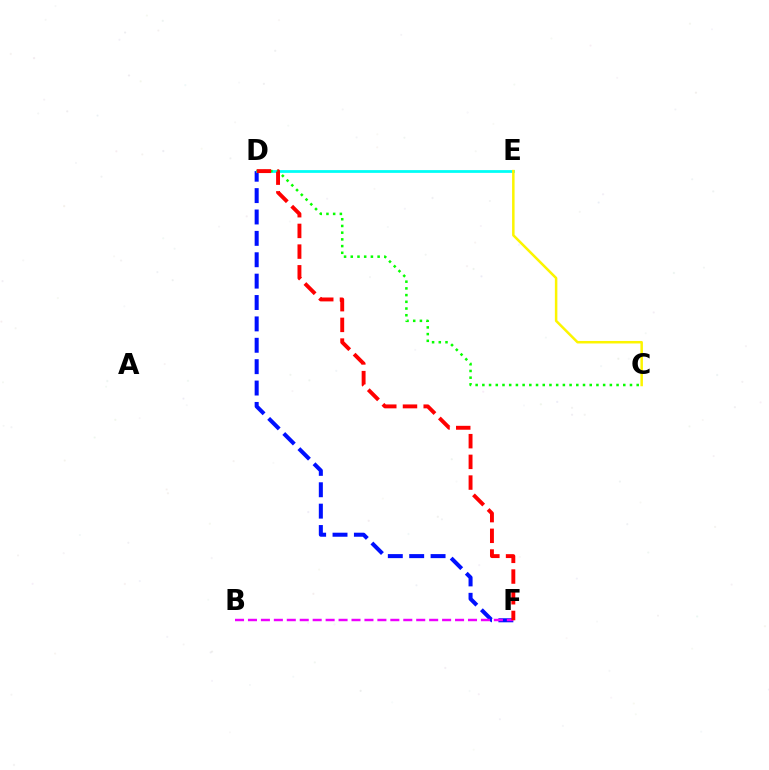{('D', 'F'): [{'color': '#0010ff', 'line_style': 'dashed', 'thickness': 2.9}, {'color': '#ff0000', 'line_style': 'dashed', 'thickness': 2.81}], ('D', 'E'): [{'color': '#00fff6', 'line_style': 'solid', 'thickness': 1.99}], ('B', 'F'): [{'color': '#ee00ff', 'line_style': 'dashed', 'thickness': 1.76}], ('C', 'E'): [{'color': '#fcf500', 'line_style': 'solid', 'thickness': 1.8}], ('C', 'D'): [{'color': '#08ff00', 'line_style': 'dotted', 'thickness': 1.82}]}